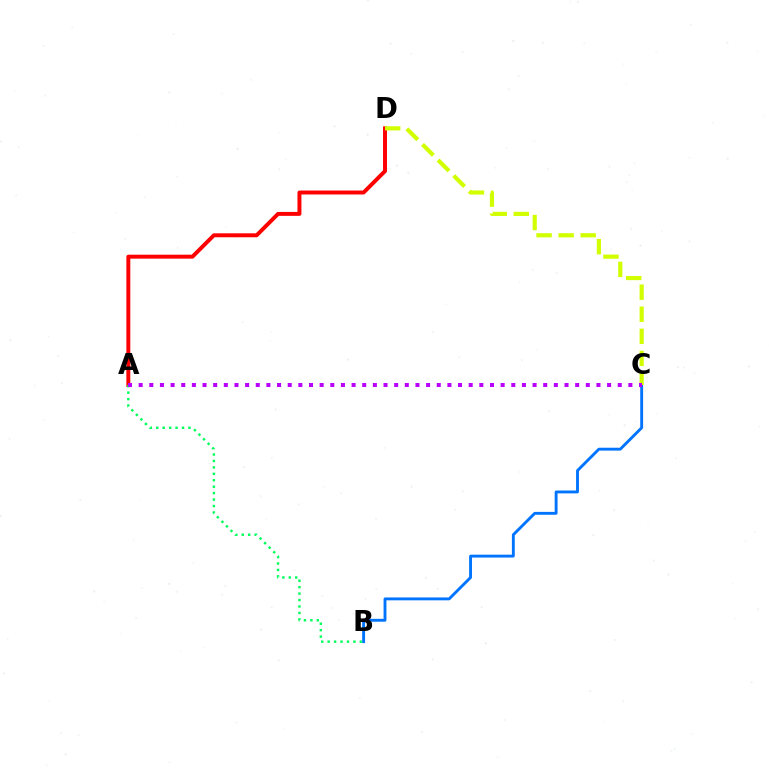{('A', 'D'): [{'color': '#ff0000', 'line_style': 'solid', 'thickness': 2.85}], ('B', 'C'): [{'color': '#0074ff', 'line_style': 'solid', 'thickness': 2.07}], ('C', 'D'): [{'color': '#d1ff00', 'line_style': 'dashed', 'thickness': 3.0}], ('A', 'B'): [{'color': '#00ff5c', 'line_style': 'dotted', 'thickness': 1.75}], ('A', 'C'): [{'color': '#b900ff', 'line_style': 'dotted', 'thickness': 2.89}]}